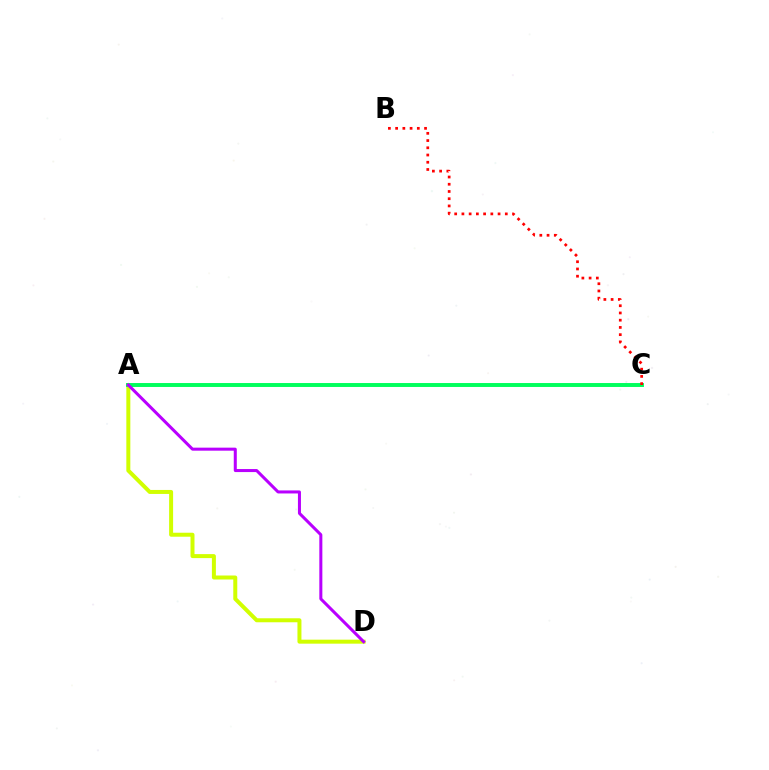{('A', 'C'): [{'color': '#0074ff', 'line_style': 'dashed', 'thickness': 1.59}, {'color': '#00ff5c', 'line_style': 'solid', 'thickness': 2.83}], ('A', 'D'): [{'color': '#d1ff00', 'line_style': 'solid', 'thickness': 2.87}, {'color': '#b900ff', 'line_style': 'solid', 'thickness': 2.18}], ('B', 'C'): [{'color': '#ff0000', 'line_style': 'dotted', 'thickness': 1.96}]}